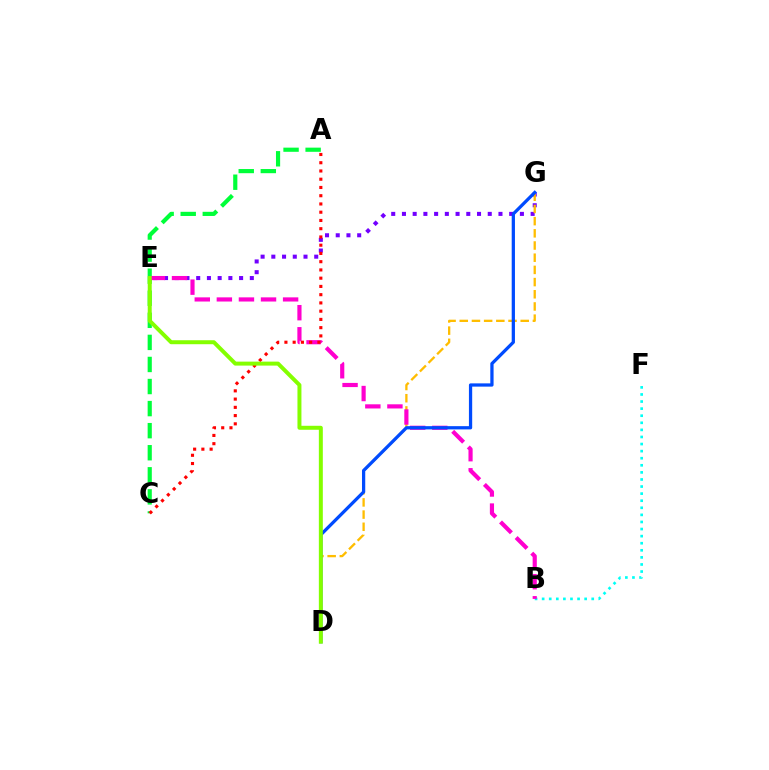{('B', 'F'): [{'color': '#00fff6', 'line_style': 'dotted', 'thickness': 1.92}], ('A', 'C'): [{'color': '#00ff39', 'line_style': 'dashed', 'thickness': 3.0}, {'color': '#ff0000', 'line_style': 'dotted', 'thickness': 2.24}], ('E', 'G'): [{'color': '#7200ff', 'line_style': 'dotted', 'thickness': 2.91}], ('D', 'G'): [{'color': '#ffbd00', 'line_style': 'dashed', 'thickness': 1.66}, {'color': '#004bff', 'line_style': 'solid', 'thickness': 2.34}], ('B', 'E'): [{'color': '#ff00cf', 'line_style': 'dashed', 'thickness': 3.0}], ('D', 'E'): [{'color': '#84ff00', 'line_style': 'solid', 'thickness': 2.86}]}